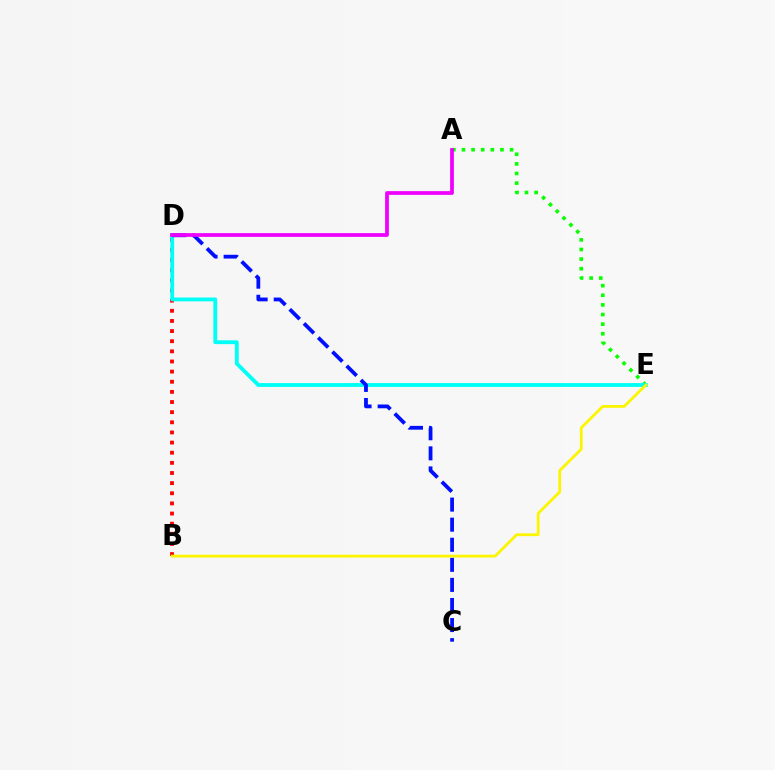{('A', 'E'): [{'color': '#08ff00', 'line_style': 'dotted', 'thickness': 2.61}], ('B', 'D'): [{'color': '#ff0000', 'line_style': 'dotted', 'thickness': 2.75}], ('D', 'E'): [{'color': '#00fff6', 'line_style': 'solid', 'thickness': 2.76}], ('C', 'D'): [{'color': '#0010ff', 'line_style': 'dashed', 'thickness': 2.73}], ('B', 'E'): [{'color': '#fcf500', 'line_style': 'solid', 'thickness': 2.01}], ('A', 'D'): [{'color': '#ee00ff', 'line_style': 'solid', 'thickness': 2.69}]}